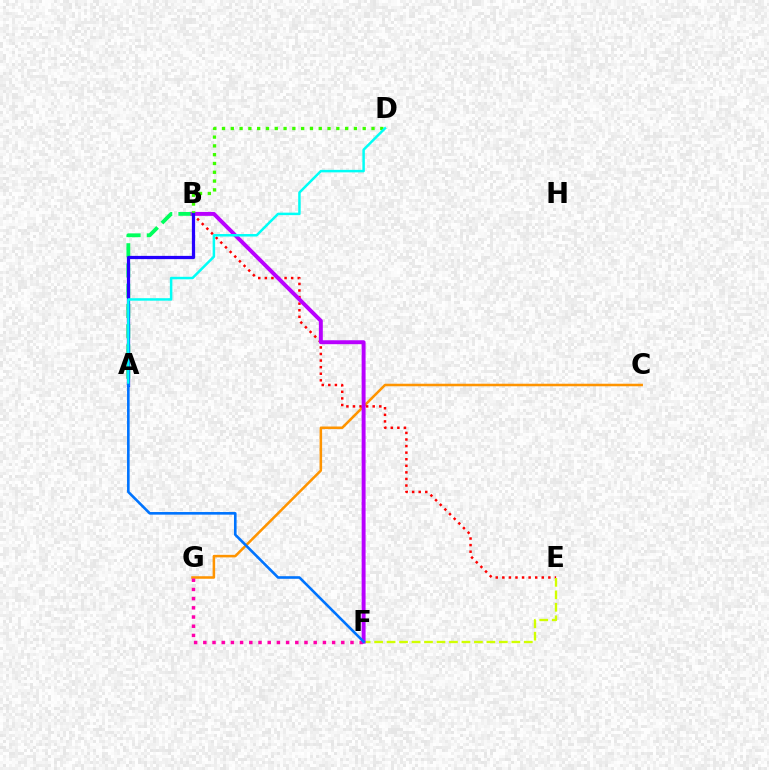{('C', 'G'): [{'color': '#ff9400', 'line_style': 'solid', 'thickness': 1.83}], ('B', 'E'): [{'color': '#ff0000', 'line_style': 'dotted', 'thickness': 1.79}], ('E', 'F'): [{'color': '#d1ff00', 'line_style': 'dashed', 'thickness': 1.69}], ('F', 'G'): [{'color': '#ff00ac', 'line_style': 'dotted', 'thickness': 2.5}], ('A', 'B'): [{'color': '#00ff5c', 'line_style': 'dashed', 'thickness': 2.75}, {'color': '#2500ff', 'line_style': 'solid', 'thickness': 2.33}], ('B', 'F'): [{'color': '#b900ff', 'line_style': 'solid', 'thickness': 2.83}], ('B', 'D'): [{'color': '#3dff00', 'line_style': 'dotted', 'thickness': 2.39}], ('A', 'D'): [{'color': '#00fff6', 'line_style': 'solid', 'thickness': 1.79}], ('A', 'F'): [{'color': '#0074ff', 'line_style': 'solid', 'thickness': 1.88}]}